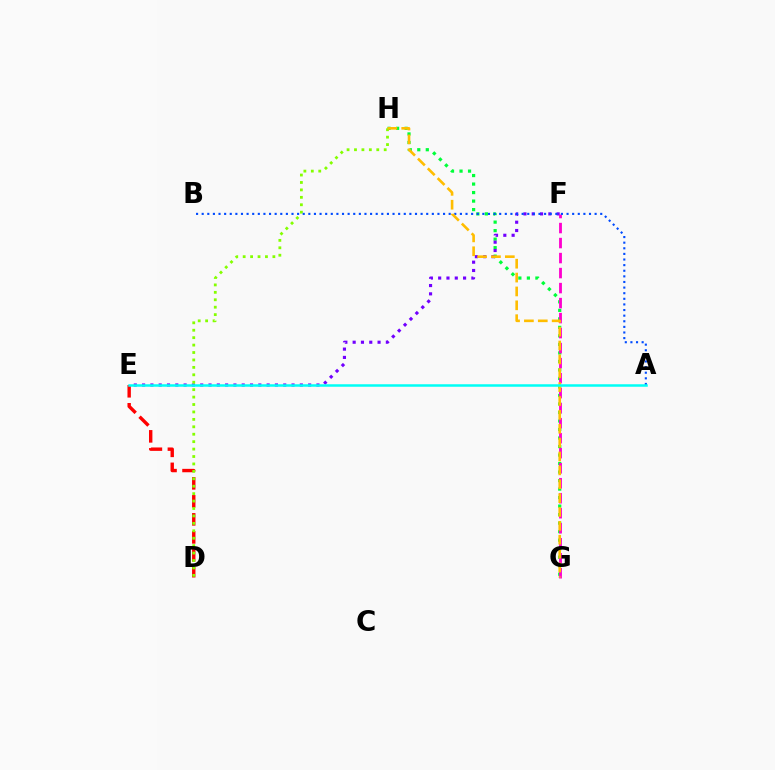{('G', 'H'): [{'color': '#00ff39', 'line_style': 'dotted', 'thickness': 2.31}, {'color': '#ffbd00', 'line_style': 'dashed', 'thickness': 1.88}], ('E', 'F'): [{'color': '#7200ff', 'line_style': 'dotted', 'thickness': 2.26}], ('F', 'G'): [{'color': '#ff00cf', 'line_style': 'dashed', 'thickness': 2.04}], ('D', 'E'): [{'color': '#ff0000', 'line_style': 'dashed', 'thickness': 2.45}], ('D', 'H'): [{'color': '#84ff00', 'line_style': 'dotted', 'thickness': 2.02}], ('A', 'B'): [{'color': '#004bff', 'line_style': 'dotted', 'thickness': 1.53}], ('A', 'E'): [{'color': '#00fff6', 'line_style': 'solid', 'thickness': 1.8}]}